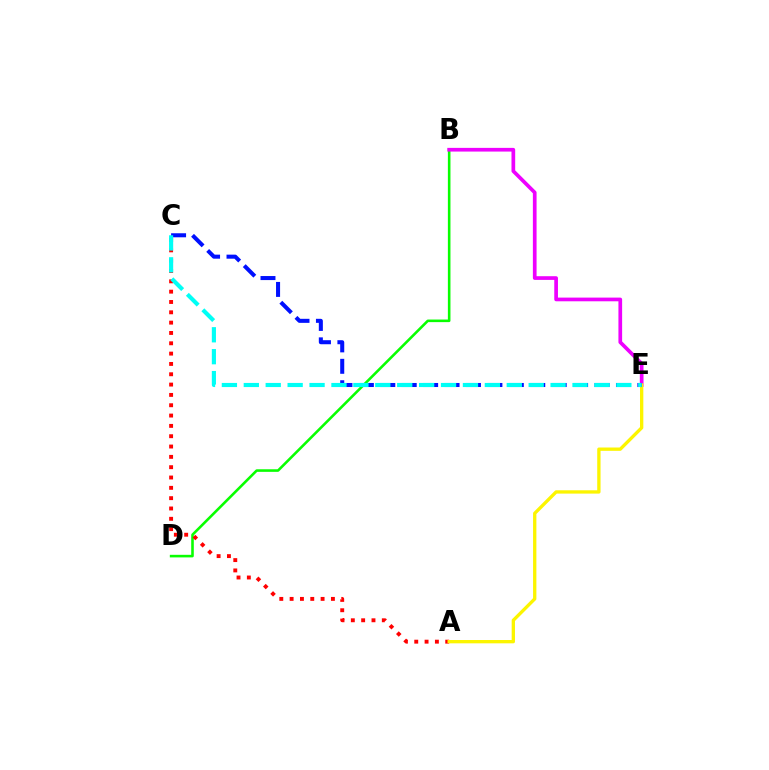{('B', 'D'): [{'color': '#08ff00', 'line_style': 'solid', 'thickness': 1.86}], ('B', 'E'): [{'color': '#ee00ff', 'line_style': 'solid', 'thickness': 2.66}], ('A', 'C'): [{'color': '#ff0000', 'line_style': 'dotted', 'thickness': 2.81}], ('A', 'E'): [{'color': '#fcf500', 'line_style': 'solid', 'thickness': 2.39}], ('C', 'E'): [{'color': '#0010ff', 'line_style': 'dashed', 'thickness': 2.91}, {'color': '#00fff6', 'line_style': 'dashed', 'thickness': 2.98}]}